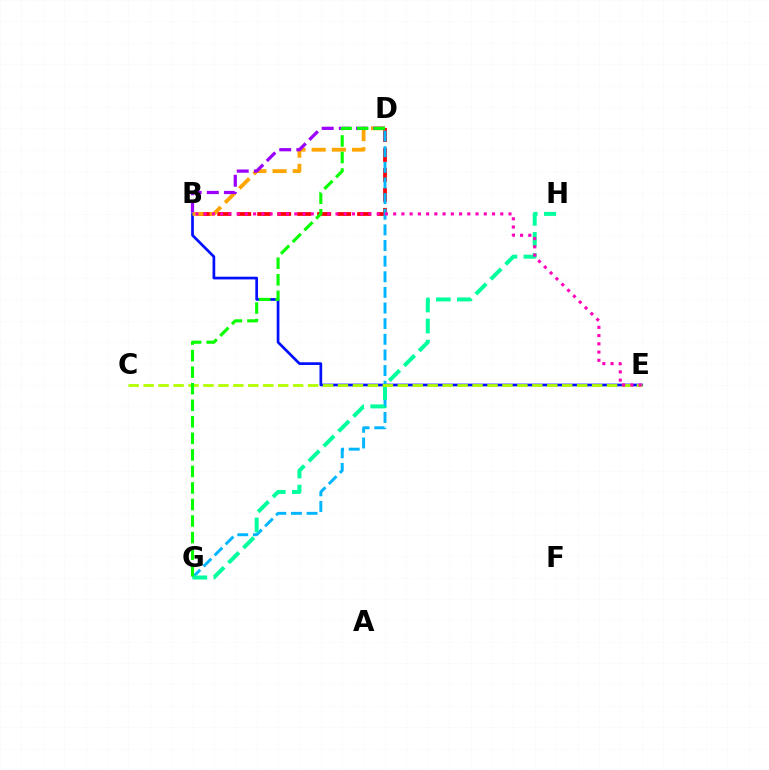{('B', 'D'): [{'color': '#ff0000', 'line_style': 'dashed', 'thickness': 2.71}, {'color': '#ffa500', 'line_style': 'dashed', 'thickness': 2.74}, {'color': '#9b00ff', 'line_style': 'dashed', 'thickness': 2.32}], ('B', 'E'): [{'color': '#0010ff', 'line_style': 'solid', 'thickness': 1.95}, {'color': '#ff00bd', 'line_style': 'dotted', 'thickness': 2.24}], ('D', 'G'): [{'color': '#00b5ff', 'line_style': 'dashed', 'thickness': 2.12}, {'color': '#08ff00', 'line_style': 'dashed', 'thickness': 2.25}], ('G', 'H'): [{'color': '#00ff9d', 'line_style': 'dashed', 'thickness': 2.86}], ('C', 'E'): [{'color': '#b3ff00', 'line_style': 'dashed', 'thickness': 2.03}]}